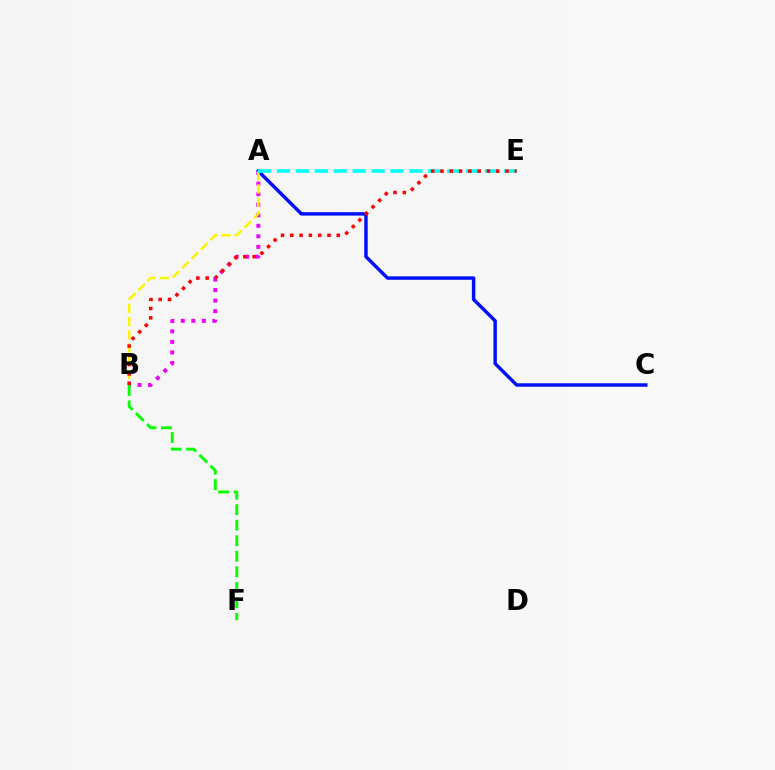{('A', 'B'): [{'color': '#ee00ff', 'line_style': 'dotted', 'thickness': 2.86}, {'color': '#fcf500', 'line_style': 'dashed', 'thickness': 1.8}], ('A', 'C'): [{'color': '#0010ff', 'line_style': 'solid', 'thickness': 2.48}], ('A', 'E'): [{'color': '#00fff6', 'line_style': 'dashed', 'thickness': 2.57}], ('B', 'E'): [{'color': '#ff0000', 'line_style': 'dotted', 'thickness': 2.53}], ('B', 'F'): [{'color': '#08ff00', 'line_style': 'dashed', 'thickness': 2.11}]}